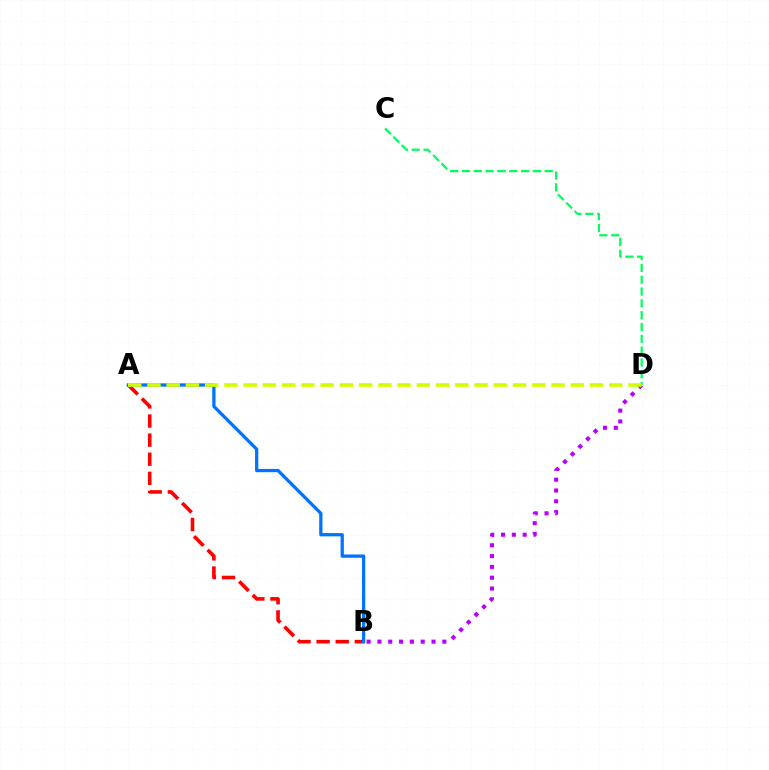{('B', 'D'): [{'color': '#b900ff', 'line_style': 'dotted', 'thickness': 2.94}], ('C', 'D'): [{'color': '#00ff5c', 'line_style': 'dashed', 'thickness': 1.61}], ('A', 'B'): [{'color': '#ff0000', 'line_style': 'dashed', 'thickness': 2.6}, {'color': '#0074ff', 'line_style': 'solid', 'thickness': 2.36}], ('A', 'D'): [{'color': '#d1ff00', 'line_style': 'dashed', 'thickness': 2.61}]}